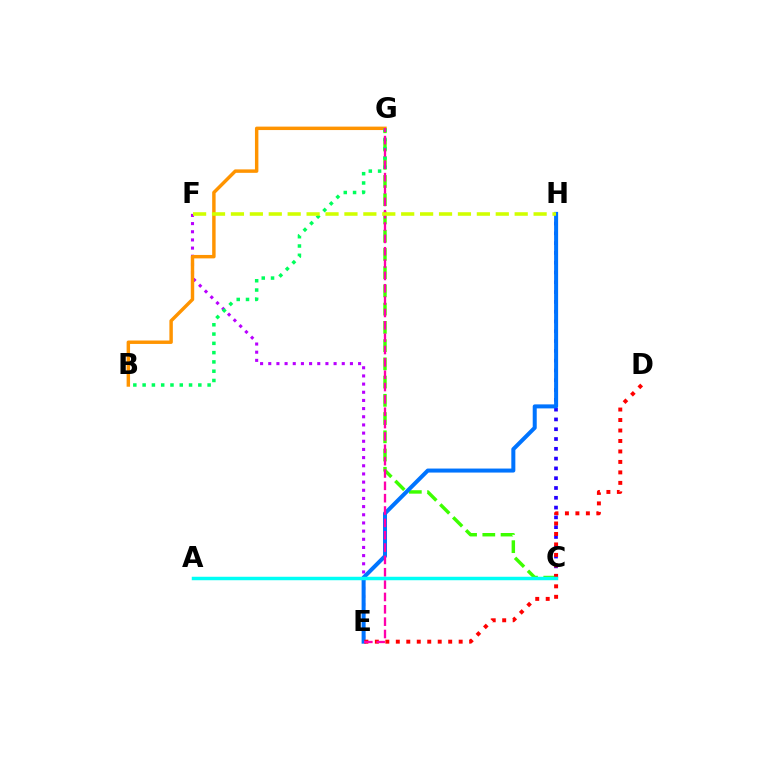{('E', 'F'): [{'color': '#b900ff', 'line_style': 'dotted', 'thickness': 2.22}], ('C', 'H'): [{'color': '#2500ff', 'line_style': 'dotted', 'thickness': 2.66}], ('C', 'G'): [{'color': '#3dff00', 'line_style': 'dashed', 'thickness': 2.48}], ('B', 'G'): [{'color': '#ff9400', 'line_style': 'solid', 'thickness': 2.48}, {'color': '#00ff5c', 'line_style': 'dotted', 'thickness': 2.52}], ('E', 'H'): [{'color': '#0074ff', 'line_style': 'solid', 'thickness': 2.89}], ('D', 'E'): [{'color': '#ff0000', 'line_style': 'dotted', 'thickness': 2.85}], ('E', 'G'): [{'color': '#ff00ac', 'line_style': 'dashed', 'thickness': 1.68}], ('F', 'H'): [{'color': '#d1ff00', 'line_style': 'dashed', 'thickness': 2.57}], ('A', 'C'): [{'color': '#00fff6', 'line_style': 'solid', 'thickness': 2.5}]}